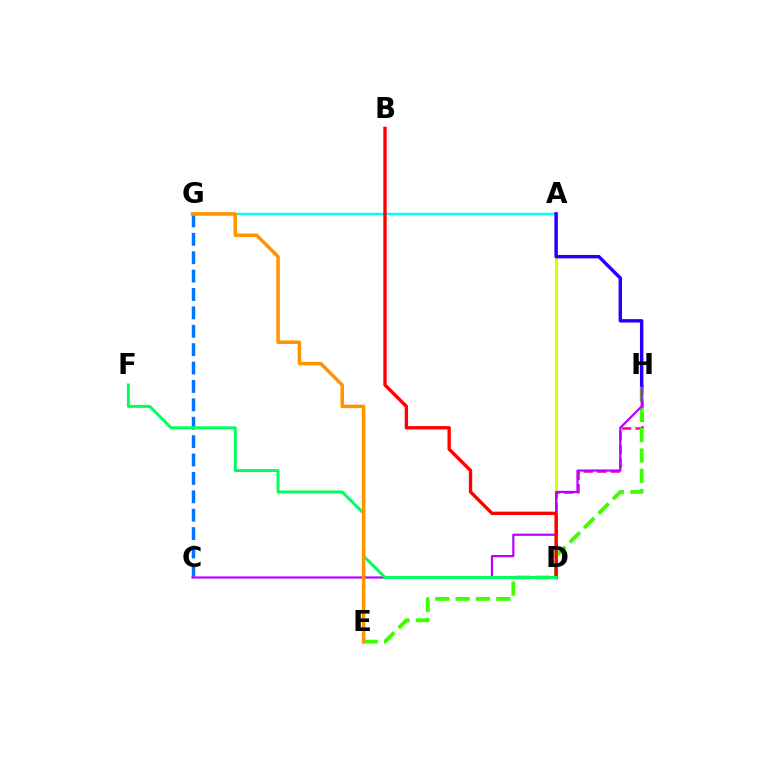{('C', 'G'): [{'color': '#0074ff', 'line_style': 'dashed', 'thickness': 2.5}], ('A', 'D'): [{'color': '#d1ff00', 'line_style': 'solid', 'thickness': 2.18}], ('D', 'H'): [{'color': '#ff00ac', 'line_style': 'dashed', 'thickness': 1.84}], ('A', 'G'): [{'color': '#00fff6', 'line_style': 'solid', 'thickness': 1.77}], ('E', 'H'): [{'color': '#3dff00', 'line_style': 'dashed', 'thickness': 2.76}], ('C', 'H'): [{'color': '#b900ff', 'line_style': 'solid', 'thickness': 1.59}], ('B', 'D'): [{'color': '#ff0000', 'line_style': 'solid', 'thickness': 2.42}], ('D', 'F'): [{'color': '#00ff5c', 'line_style': 'solid', 'thickness': 2.14}], ('A', 'H'): [{'color': '#2500ff', 'line_style': 'solid', 'thickness': 2.46}], ('E', 'G'): [{'color': '#ff9400', 'line_style': 'solid', 'thickness': 2.54}]}